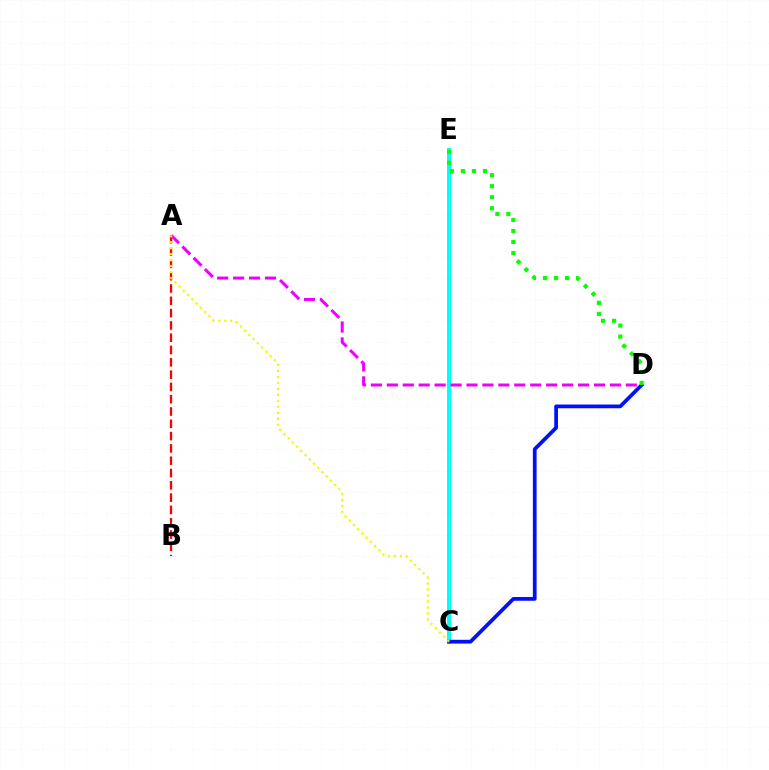{('A', 'B'): [{'color': '#ff0000', 'line_style': 'dashed', 'thickness': 1.67}], ('C', 'E'): [{'color': '#00fff6', 'line_style': 'solid', 'thickness': 2.86}], ('A', 'D'): [{'color': '#ee00ff', 'line_style': 'dashed', 'thickness': 2.16}], ('C', 'D'): [{'color': '#0010ff', 'line_style': 'solid', 'thickness': 2.7}], ('D', 'E'): [{'color': '#08ff00', 'line_style': 'dotted', 'thickness': 3.0}], ('A', 'C'): [{'color': '#fcf500', 'line_style': 'dotted', 'thickness': 1.63}]}